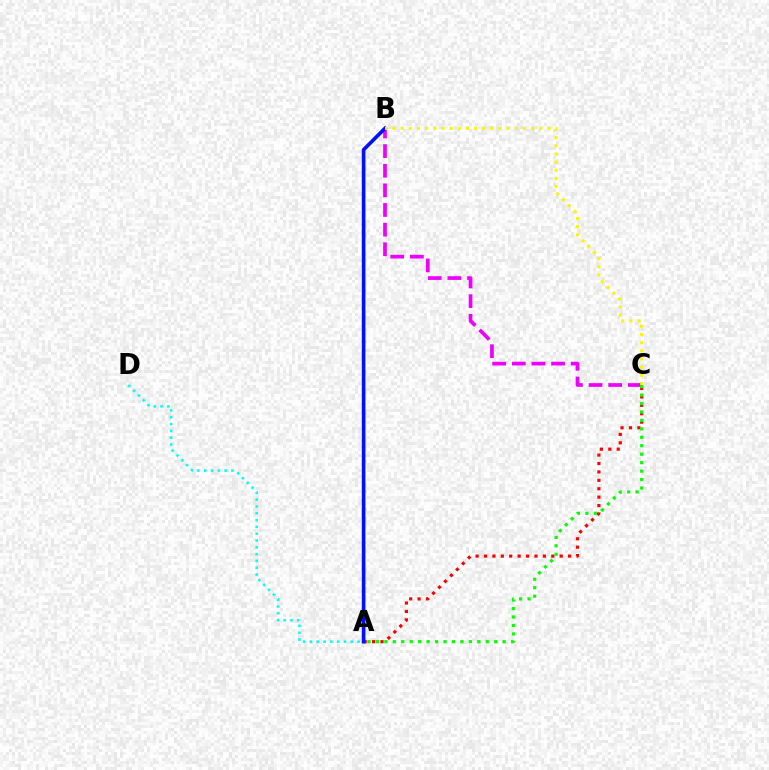{('A', 'C'): [{'color': '#ff0000', 'line_style': 'dotted', 'thickness': 2.29}, {'color': '#08ff00', 'line_style': 'dotted', 'thickness': 2.3}], ('A', 'D'): [{'color': '#00fff6', 'line_style': 'dotted', 'thickness': 1.85}], ('B', 'C'): [{'color': '#ee00ff', 'line_style': 'dashed', 'thickness': 2.67}, {'color': '#fcf500', 'line_style': 'dotted', 'thickness': 2.22}], ('A', 'B'): [{'color': '#0010ff', 'line_style': 'solid', 'thickness': 2.62}]}